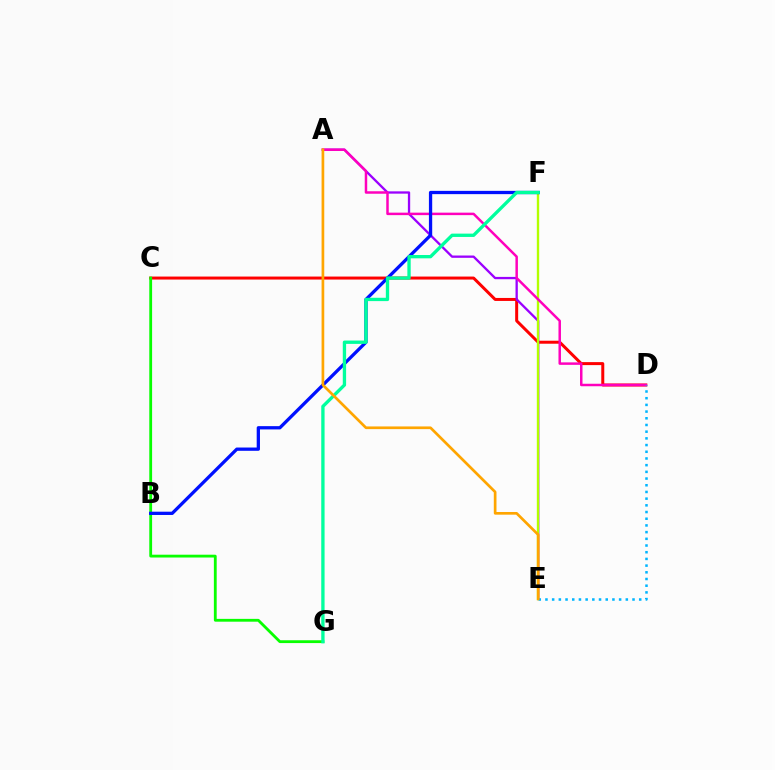{('C', 'D'): [{'color': '#ff0000', 'line_style': 'solid', 'thickness': 2.15}], ('A', 'E'): [{'color': '#9b00ff', 'line_style': 'solid', 'thickness': 1.66}, {'color': '#ffa500', 'line_style': 'solid', 'thickness': 1.93}], ('E', 'F'): [{'color': '#b3ff00', 'line_style': 'solid', 'thickness': 1.7}], ('C', 'G'): [{'color': '#08ff00', 'line_style': 'solid', 'thickness': 2.03}], ('A', 'D'): [{'color': '#ff00bd', 'line_style': 'solid', 'thickness': 1.79}], ('B', 'F'): [{'color': '#0010ff', 'line_style': 'solid', 'thickness': 2.36}], ('D', 'E'): [{'color': '#00b5ff', 'line_style': 'dotted', 'thickness': 1.82}], ('F', 'G'): [{'color': '#00ff9d', 'line_style': 'solid', 'thickness': 2.39}]}